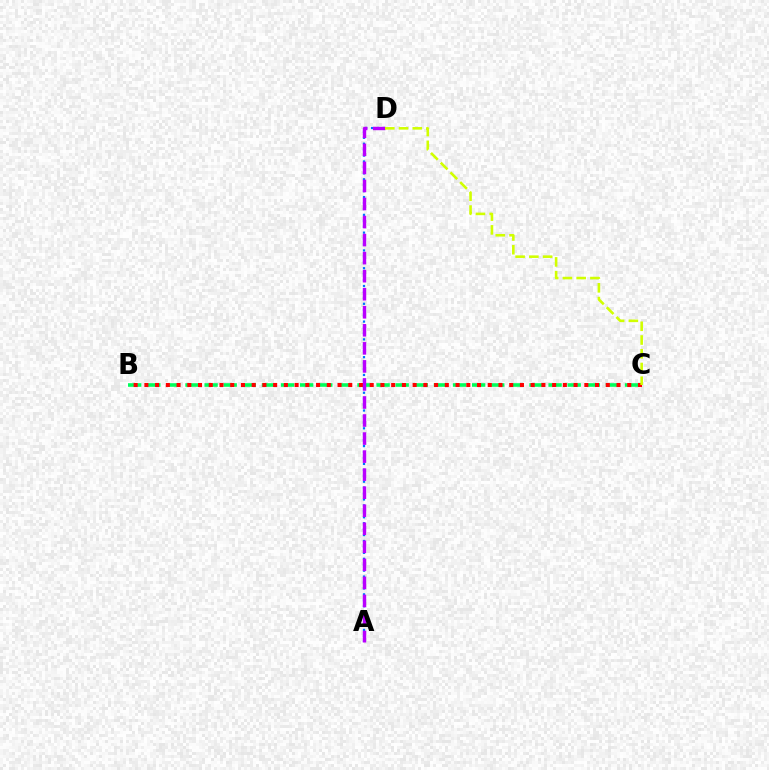{('B', 'C'): [{'color': '#00ff5c', 'line_style': 'dashed', 'thickness': 2.6}, {'color': '#ff0000', 'line_style': 'dotted', 'thickness': 2.92}], ('A', 'D'): [{'color': '#0074ff', 'line_style': 'dotted', 'thickness': 1.61}, {'color': '#b900ff', 'line_style': 'dashed', 'thickness': 2.45}], ('C', 'D'): [{'color': '#d1ff00', 'line_style': 'dashed', 'thickness': 1.87}]}